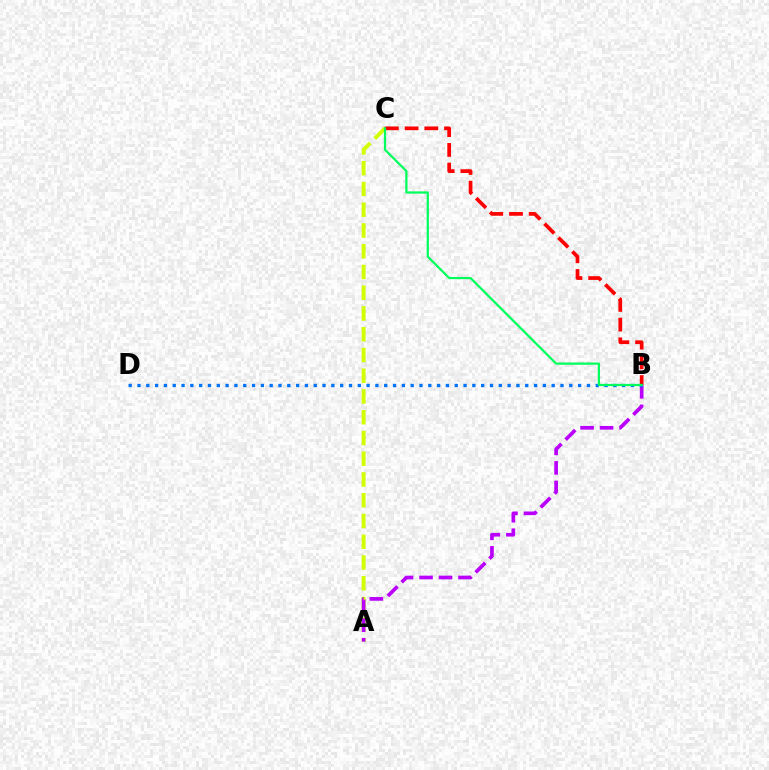{('A', 'C'): [{'color': '#d1ff00', 'line_style': 'dashed', 'thickness': 2.82}], ('B', 'C'): [{'color': '#ff0000', 'line_style': 'dashed', 'thickness': 2.68}, {'color': '#00ff5c', 'line_style': 'solid', 'thickness': 1.61}], ('A', 'B'): [{'color': '#b900ff', 'line_style': 'dashed', 'thickness': 2.65}], ('B', 'D'): [{'color': '#0074ff', 'line_style': 'dotted', 'thickness': 2.39}]}